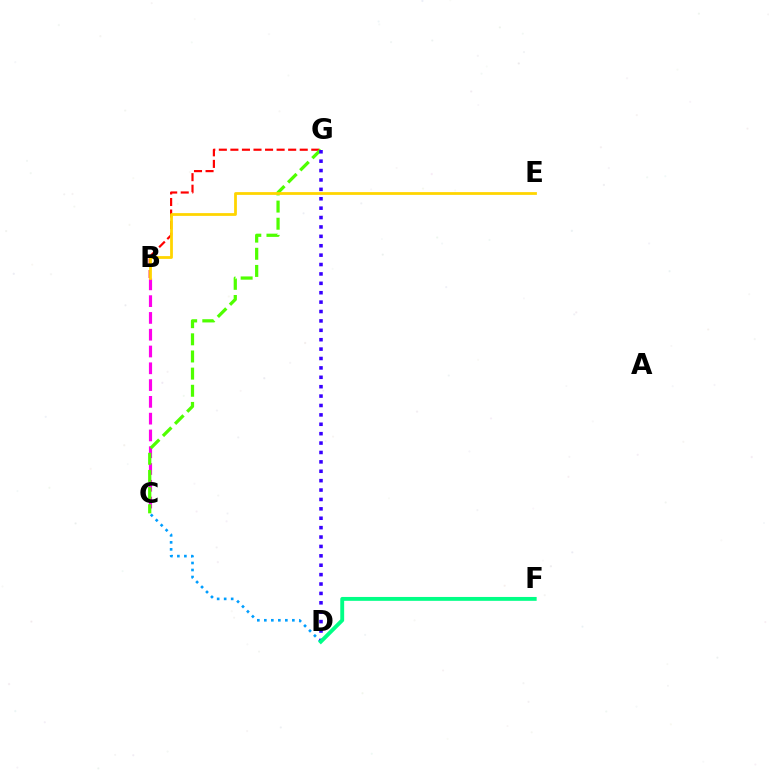{('B', 'G'): [{'color': '#ff0000', 'line_style': 'dashed', 'thickness': 1.57}], ('B', 'C'): [{'color': '#ff00ed', 'line_style': 'dashed', 'thickness': 2.28}], ('C', 'D'): [{'color': '#009eff', 'line_style': 'dotted', 'thickness': 1.9}], ('C', 'G'): [{'color': '#4fff00', 'line_style': 'dashed', 'thickness': 2.33}], ('D', 'G'): [{'color': '#3700ff', 'line_style': 'dotted', 'thickness': 2.55}], ('B', 'E'): [{'color': '#ffd500', 'line_style': 'solid', 'thickness': 2.0}], ('D', 'F'): [{'color': '#00ff86', 'line_style': 'solid', 'thickness': 2.79}]}